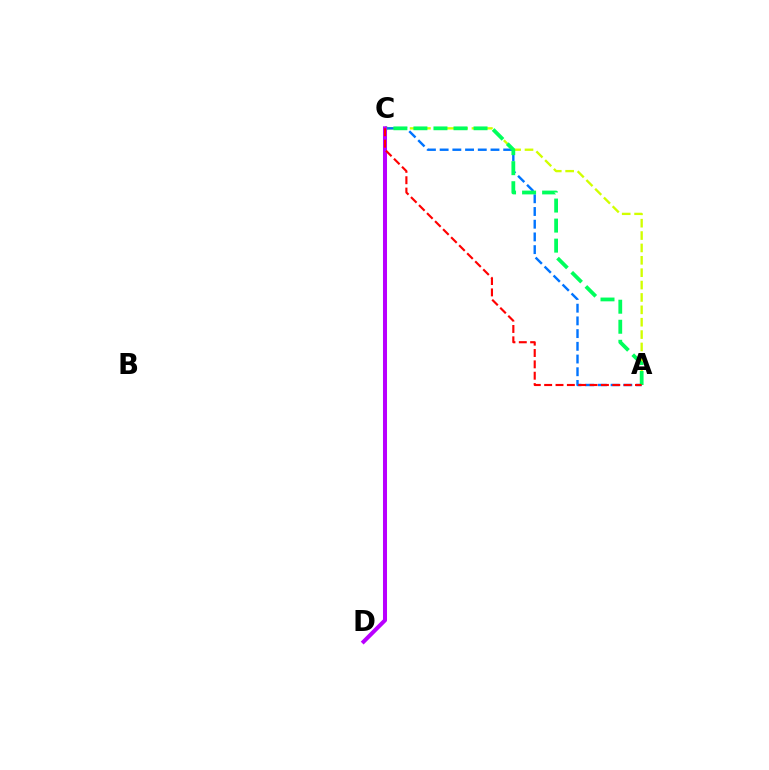{('A', 'C'): [{'color': '#d1ff00', 'line_style': 'dashed', 'thickness': 1.68}, {'color': '#0074ff', 'line_style': 'dashed', 'thickness': 1.73}, {'color': '#00ff5c', 'line_style': 'dashed', 'thickness': 2.72}, {'color': '#ff0000', 'line_style': 'dashed', 'thickness': 1.54}], ('C', 'D'): [{'color': '#b900ff', 'line_style': 'solid', 'thickness': 2.9}]}